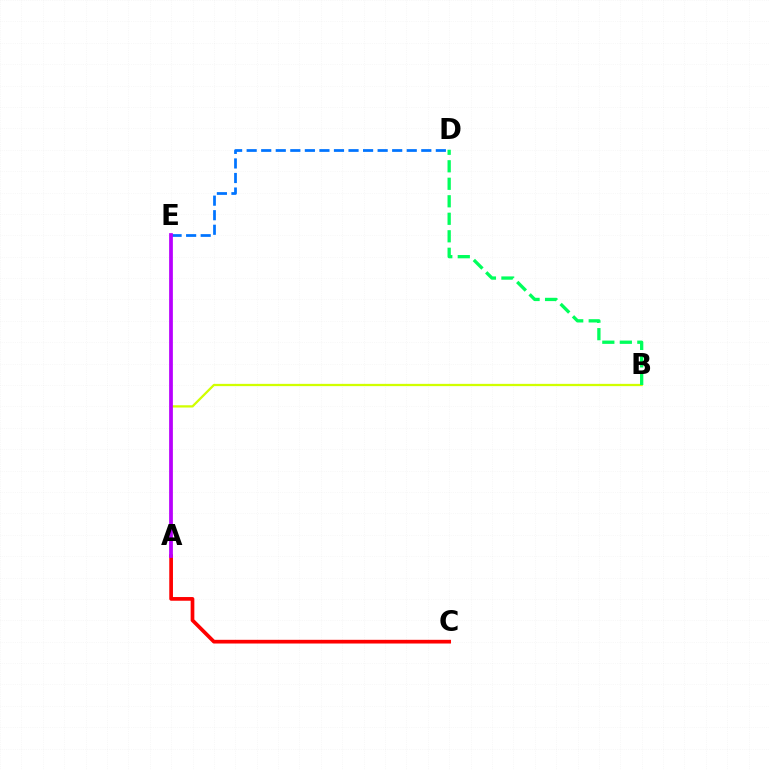{('D', 'E'): [{'color': '#0074ff', 'line_style': 'dashed', 'thickness': 1.98}], ('A', 'B'): [{'color': '#d1ff00', 'line_style': 'solid', 'thickness': 1.64}], ('A', 'C'): [{'color': '#ff0000', 'line_style': 'solid', 'thickness': 2.67}], ('B', 'D'): [{'color': '#00ff5c', 'line_style': 'dashed', 'thickness': 2.38}], ('A', 'E'): [{'color': '#b900ff', 'line_style': 'solid', 'thickness': 2.69}]}